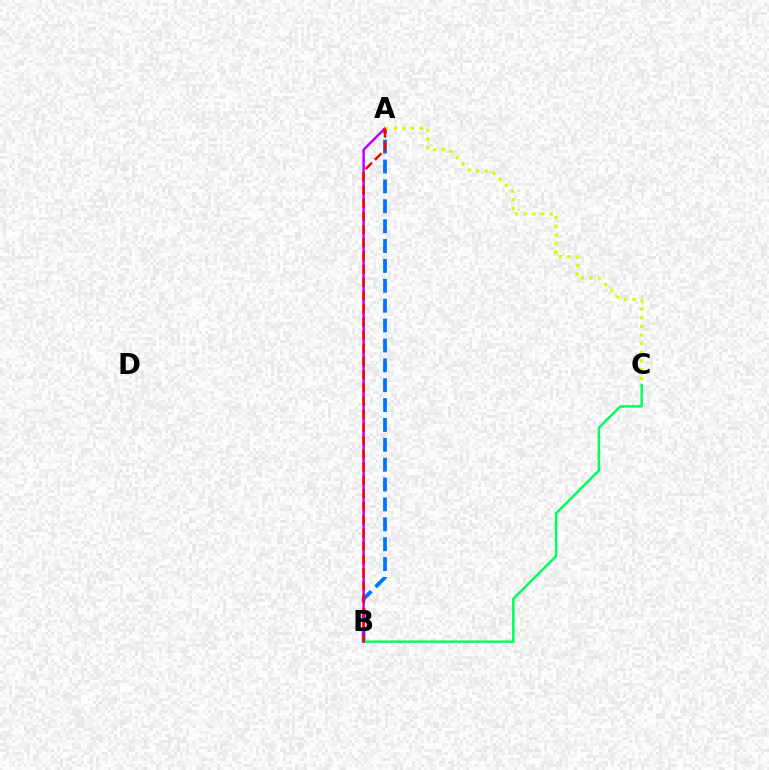{('A', 'B'): [{'color': '#0074ff', 'line_style': 'dashed', 'thickness': 2.7}, {'color': '#b900ff', 'line_style': 'solid', 'thickness': 1.75}, {'color': '#ff0000', 'line_style': 'dashed', 'thickness': 1.79}], ('B', 'C'): [{'color': '#00ff5c', 'line_style': 'solid', 'thickness': 1.8}], ('A', 'C'): [{'color': '#d1ff00', 'line_style': 'dotted', 'thickness': 2.35}]}